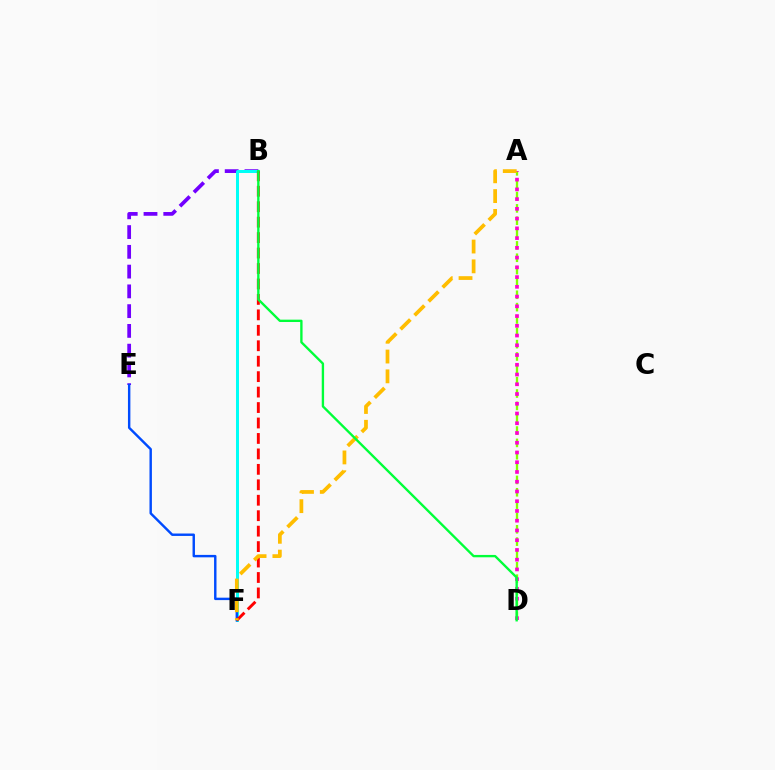{('B', 'E'): [{'color': '#7200ff', 'line_style': 'dashed', 'thickness': 2.68}], ('B', 'F'): [{'color': '#00fff6', 'line_style': 'solid', 'thickness': 2.16}, {'color': '#ff0000', 'line_style': 'dashed', 'thickness': 2.1}], ('A', 'D'): [{'color': '#84ff00', 'line_style': 'dashed', 'thickness': 1.68}, {'color': '#ff00cf', 'line_style': 'dotted', 'thickness': 2.65}], ('E', 'F'): [{'color': '#004bff', 'line_style': 'solid', 'thickness': 1.75}], ('A', 'F'): [{'color': '#ffbd00', 'line_style': 'dashed', 'thickness': 2.69}], ('B', 'D'): [{'color': '#00ff39', 'line_style': 'solid', 'thickness': 1.69}]}